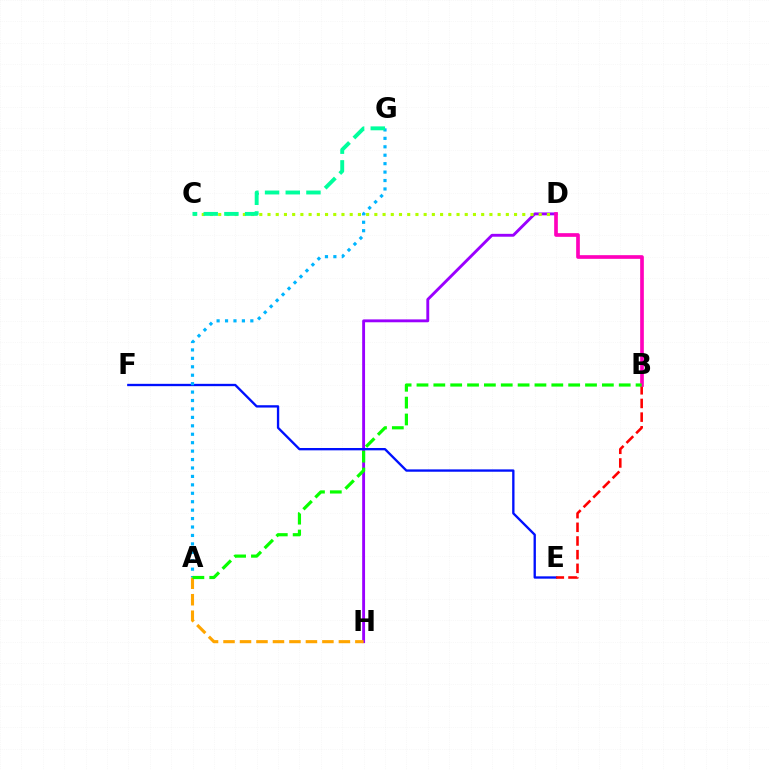{('D', 'H'): [{'color': '#9b00ff', 'line_style': 'solid', 'thickness': 2.07}], ('E', 'F'): [{'color': '#0010ff', 'line_style': 'solid', 'thickness': 1.68}], ('C', 'D'): [{'color': '#b3ff00', 'line_style': 'dotted', 'thickness': 2.23}], ('A', 'G'): [{'color': '#00b5ff', 'line_style': 'dotted', 'thickness': 2.29}], ('C', 'G'): [{'color': '#00ff9d', 'line_style': 'dashed', 'thickness': 2.81}], ('B', 'E'): [{'color': '#ff0000', 'line_style': 'dashed', 'thickness': 1.86}], ('A', 'H'): [{'color': '#ffa500', 'line_style': 'dashed', 'thickness': 2.24}], ('B', 'D'): [{'color': '#ff00bd', 'line_style': 'solid', 'thickness': 2.65}], ('A', 'B'): [{'color': '#08ff00', 'line_style': 'dashed', 'thickness': 2.29}]}